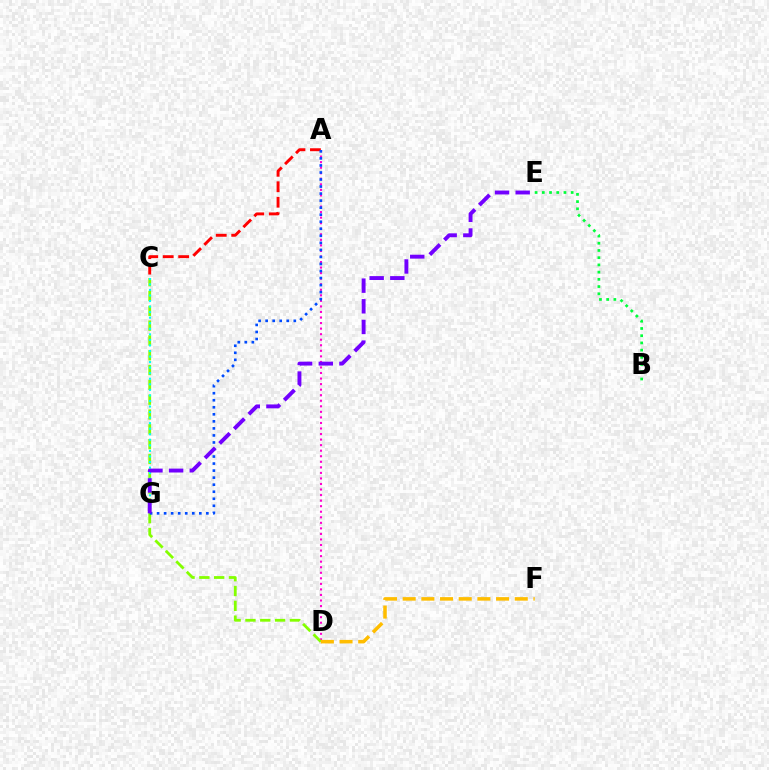{('A', 'C'): [{'color': '#ff0000', 'line_style': 'dashed', 'thickness': 2.1}], ('A', 'D'): [{'color': '#ff00cf', 'line_style': 'dotted', 'thickness': 1.51}], ('C', 'D'): [{'color': '#84ff00', 'line_style': 'dashed', 'thickness': 2.01}], ('A', 'G'): [{'color': '#004bff', 'line_style': 'dotted', 'thickness': 1.91}], ('C', 'G'): [{'color': '#00fff6', 'line_style': 'dotted', 'thickness': 1.51}], ('B', 'E'): [{'color': '#00ff39', 'line_style': 'dotted', 'thickness': 1.96}], ('D', 'F'): [{'color': '#ffbd00', 'line_style': 'dashed', 'thickness': 2.54}], ('E', 'G'): [{'color': '#7200ff', 'line_style': 'dashed', 'thickness': 2.81}]}